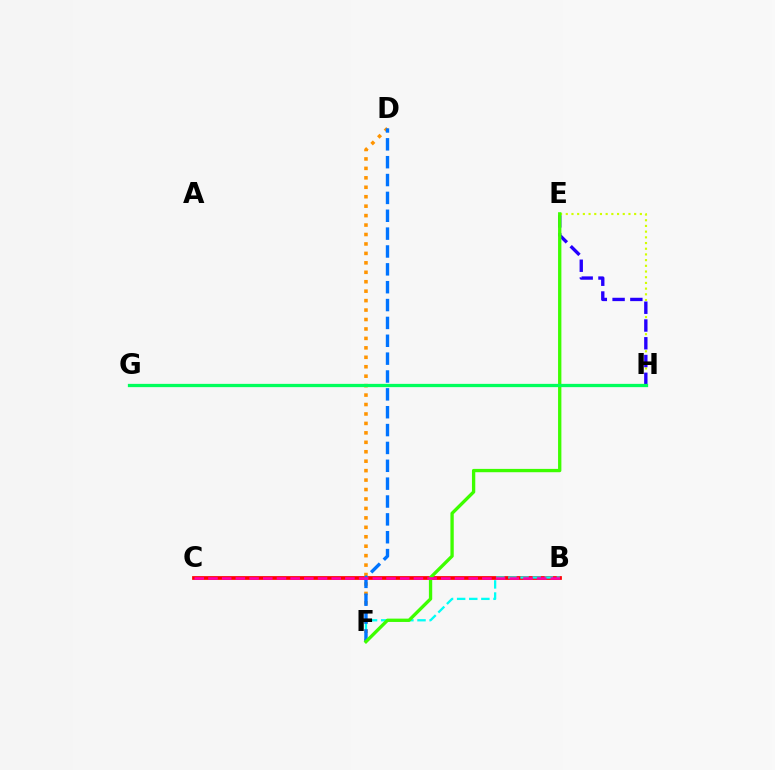{('B', 'C'): [{'color': '#ff0000', 'line_style': 'solid', 'thickness': 2.69}, {'color': '#ff00ac', 'line_style': 'dashed', 'thickness': 1.86}], ('D', 'F'): [{'color': '#ff9400', 'line_style': 'dotted', 'thickness': 2.57}, {'color': '#0074ff', 'line_style': 'dashed', 'thickness': 2.43}], ('E', 'H'): [{'color': '#d1ff00', 'line_style': 'dotted', 'thickness': 1.55}, {'color': '#2500ff', 'line_style': 'dashed', 'thickness': 2.41}], ('B', 'F'): [{'color': '#00fff6', 'line_style': 'dashed', 'thickness': 1.65}], ('E', 'F'): [{'color': '#3dff00', 'line_style': 'solid', 'thickness': 2.39}], ('G', 'H'): [{'color': '#b900ff', 'line_style': 'dashed', 'thickness': 1.94}, {'color': '#00ff5c', 'line_style': 'solid', 'thickness': 2.35}]}